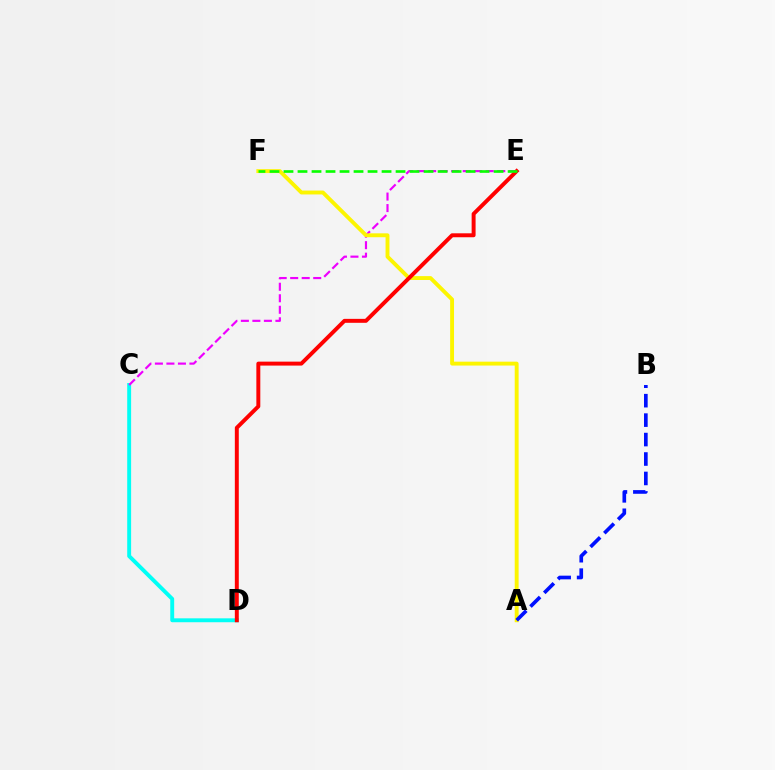{('C', 'D'): [{'color': '#00fff6', 'line_style': 'solid', 'thickness': 2.81}], ('C', 'E'): [{'color': '#ee00ff', 'line_style': 'dashed', 'thickness': 1.56}], ('A', 'F'): [{'color': '#fcf500', 'line_style': 'solid', 'thickness': 2.8}], ('D', 'E'): [{'color': '#ff0000', 'line_style': 'solid', 'thickness': 2.84}], ('A', 'B'): [{'color': '#0010ff', 'line_style': 'dashed', 'thickness': 2.64}], ('E', 'F'): [{'color': '#08ff00', 'line_style': 'dashed', 'thickness': 1.9}]}